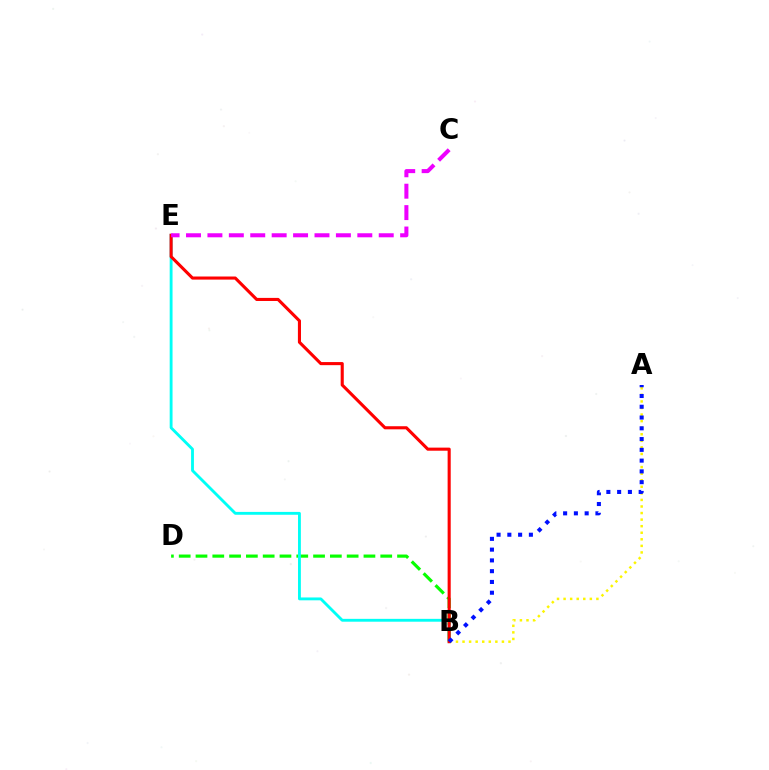{('A', 'B'): [{'color': '#fcf500', 'line_style': 'dotted', 'thickness': 1.78}, {'color': '#0010ff', 'line_style': 'dotted', 'thickness': 2.93}], ('B', 'D'): [{'color': '#08ff00', 'line_style': 'dashed', 'thickness': 2.28}], ('B', 'E'): [{'color': '#00fff6', 'line_style': 'solid', 'thickness': 2.06}, {'color': '#ff0000', 'line_style': 'solid', 'thickness': 2.23}], ('C', 'E'): [{'color': '#ee00ff', 'line_style': 'dashed', 'thickness': 2.91}]}